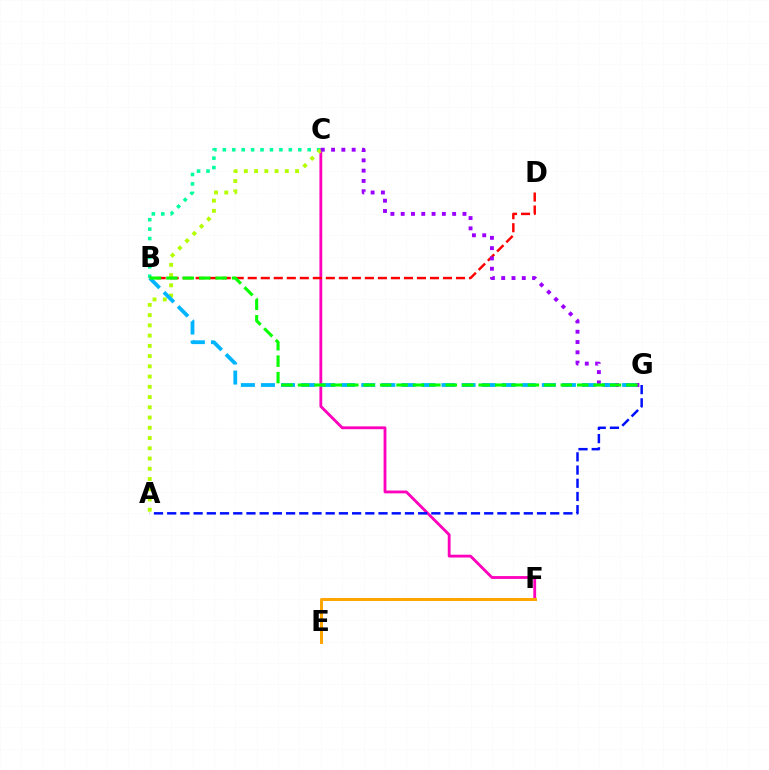{('C', 'F'): [{'color': '#ff00bd', 'line_style': 'solid', 'thickness': 2.04}], ('B', 'C'): [{'color': '#00ff9d', 'line_style': 'dotted', 'thickness': 2.56}], ('B', 'D'): [{'color': '#ff0000', 'line_style': 'dashed', 'thickness': 1.77}], ('E', 'F'): [{'color': '#ffa500', 'line_style': 'solid', 'thickness': 2.16}], ('A', 'C'): [{'color': '#b3ff00', 'line_style': 'dotted', 'thickness': 2.78}], ('C', 'G'): [{'color': '#9b00ff', 'line_style': 'dotted', 'thickness': 2.8}], ('A', 'G'): [{'color': '#0010ff', 'line_style': 'dashed', 'thickness': 1.79}], ('B', 'G'): [{'color': '#00b5ff', 'line_style': 'dashed', 'thickness': 2.73}, {'color': '#08ff00', 'line_style': 'dashed', 'thickness': 2.23}]}